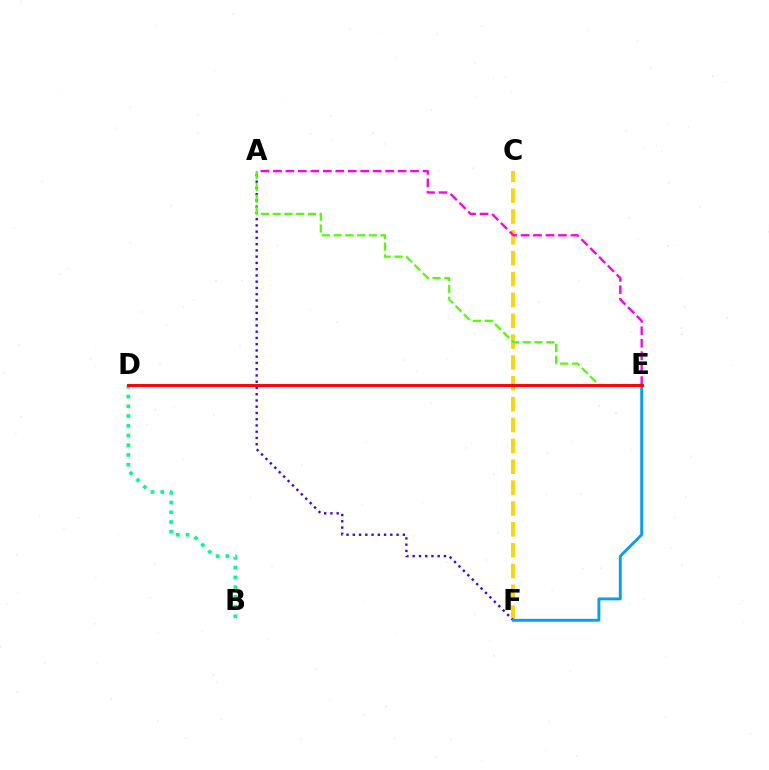{('C', 'F'): [{'color': '#ffd500', 'line_style': 'dashed', 'thickness': 2.83}], ('B', 'D'): [{'color': '#00ff86', 'line_style': 'dotted', 'thickness': 2.64}], ('A', 'F'): [{'color': '#3700ff', 'line_style': 'dotted', 'thickness': 1.7}], ('E', 'F'): [{'color': '#009eff', 'line_style': 'solid', 'thickness': 2.06}], ('A', 'E'): [{'color': '#4fff00', 'line_style': 'dashed', 'thickness': 1.6}, {'color': '#ff00ed', 'line_style': 'dashed', 'thickness': 1.69}], ('D', 'E'): [{'color': '#ff0000', 'line_style': 'solid', 'thickness': 2.1}]}